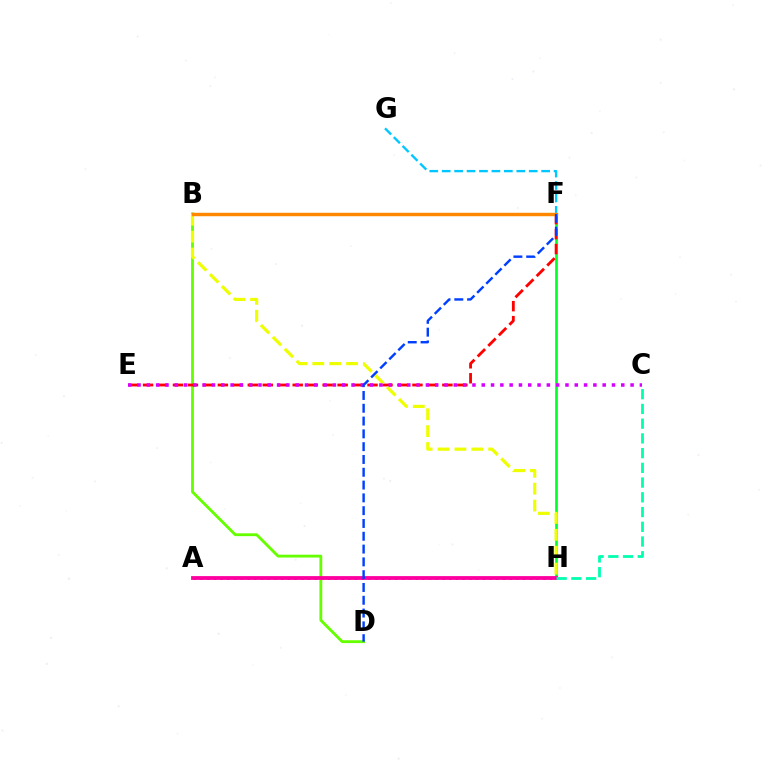{('A', 'H'): [{'color': '#4f00ff', 'line_style': 'dotted', 'thickness': 1.83}, {'color': '#ff00a0', 'line_style': 'solid', 'thickness': 2.73}], ('F', 'H'): [{'color': '#00ff27', 'line_style': 'solid', 'thickness': 1.91}], ('B', 'D'): [{'color': '#66ff00', 'line_style': 'solid', 'thickness': 2.04}], ('E', 'F'): [{'color': '#ff0000', 'line_style': 'dashed', 'thickness': 2.03}], ('F', 'G'): [{'color': '#00c7ff', 'line_style': 'dashed', 'thickness': 1.69}], ('B', 'H'): [{'color': '#eeff00', 'line_style': 'dashed', 'thickness': 2.29}], ('C', 'E'): [{'color': '#d600ff', 'line_style': 'dotted', 'thickness': 2.53}], ('B', 'F'): [{'color': '#ff8800', 'line_style': 'solid', 'thickness': 2.47}], ('D', 'F'): [{'color': '#003fff', 'line_style': 'dashed', 'thickness': 1.74}], ('C', 'H'): [{'color': '#00ffaf', 'line_style': 'dashed', 'thickness': 2.0}]}